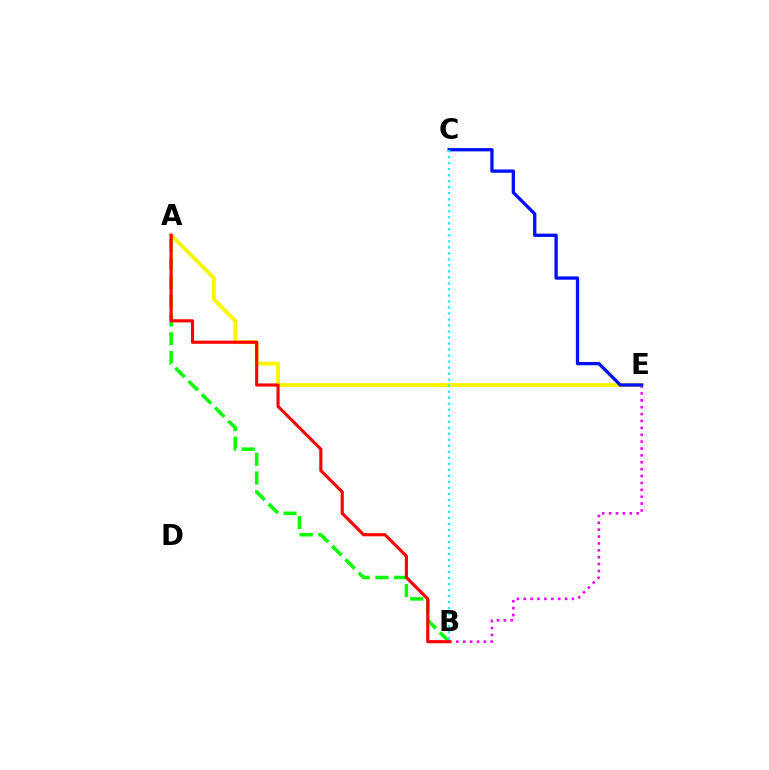{('B', 'E'): [{'color': '#ee00ff', 'line_style': 'dotted', 'thickness': 1.87}], ('A', 'E'): [{'color': '#fcf500', 'line_style': 'solid', 'thickness': 2.75}], ('A', 'B'): [{'color': '#08ff00', 'line_style': 'dashed', 'thickness': 2.54}, {'color': '#ff0000', 'line_style': 'solid', 'thickness': 2.26}], ('C', 'E'): [{'color': '#0010ff', 'line_style': 'solid', 'thickness': 2.38}], ('B', 'C'): [{'color': '#00fff6', 'line_style': 'dotted', 'thickness': 1.63}]}